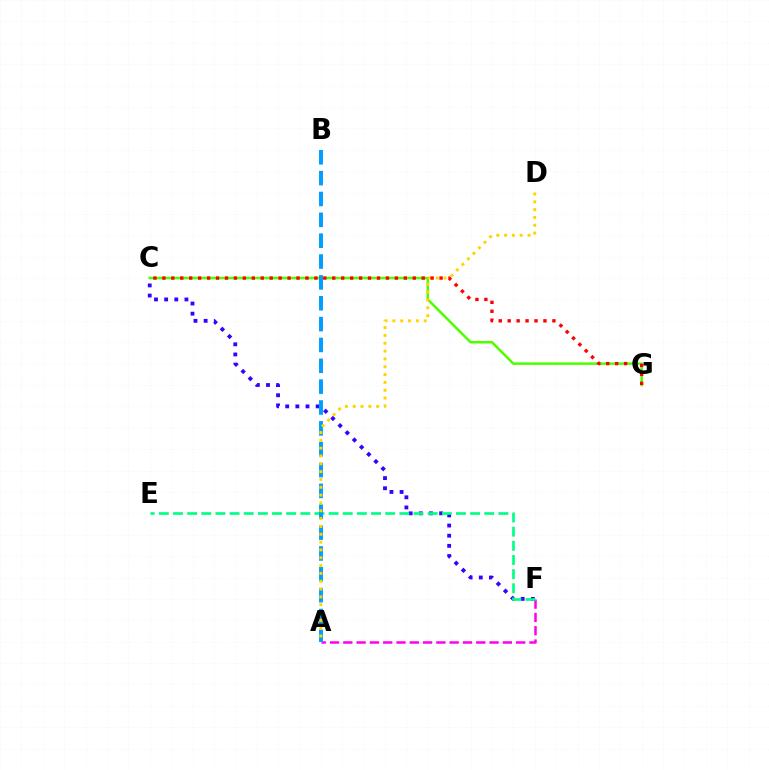{('C', 'F'): [{'color': '#3700ff', 'line_style': 'dotted', 'thickness': 2.76}], ('A', 'F'): [{'color': '#ff00ed', 'line_style': 'dashed', 'thickness': 1.81}], ('E', 'F'): [{'color': '#00ff86', 'line_style': 'dashed', 'thickness': 1.92}], ('C', 'G'): [{'color': '#4fff00', 'line_style': 'solid', 'thickness': 1.83}, {'color': '#ff0000', 'line_style': 'dotted', 'thickness': 2.43}], ('A', 'B'): [{'color': '#009eff', 'line_style': 'dashed', 'thickness': 2.83}], ('A', 'D'): [{'color': '#ffd500', 'line_style': 'dotted', 'thickness': 2.13}]}